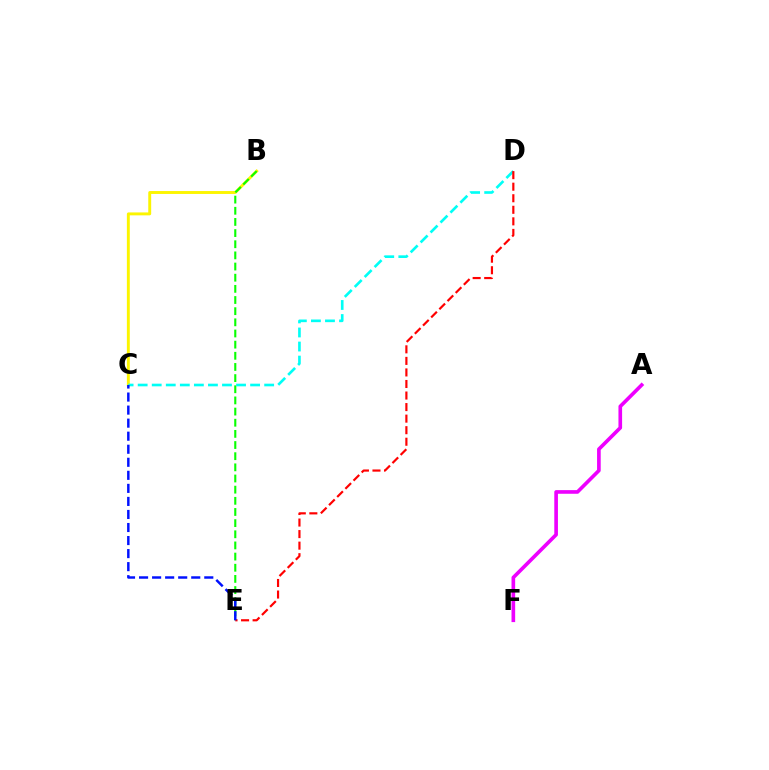{('A', 'F'): [{'color': '#ee00ff', 'line_style': 'solid', 'thickness': 2.63}], ('B', 'C'): [{'color': '#fcf500', 'line_style': 'solid', 'thickness': 2.1}], ('B', 'E'): [{'color': '#08ff00', 'line_style': 'dashed', 'thickness': 1.52}], ('C', 'D'): [{'color': '#00fff6', 'line_style': 'dashed', 'thickness': 1.91}], ('D', 'E'): [{'color': '#ff0000', 'line_style': 'dashed', 'thickness': 1.57}], ('C', 'E'): [{'color': '#0010ff', 'line_style': 'dashed', 'thickness': 1.77}]}